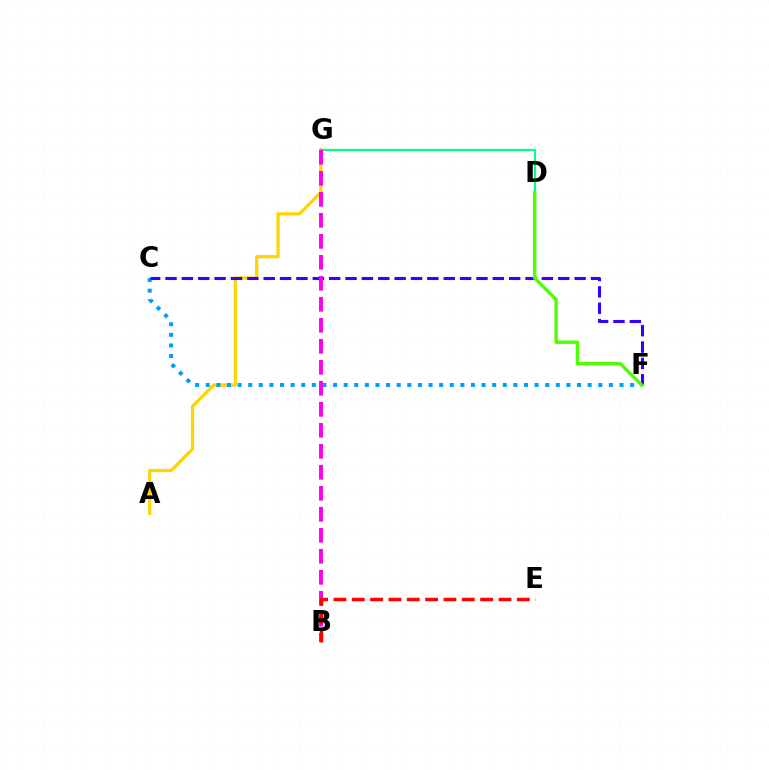{('A', 'G'): [{'color': '#ffd500', 'line_style': 'solid', 'thickness': 2.33}], ('D', 'G'): [{'color': '#00ff86', 'line_style': 'solid', 'thickness': 1.57}], ('C', 'F'): [{'color': '#009eff', 'line_style': 'dotted', 'thickness': 2.88}, {'color': '#3700ff', 'line_style': 'dashed', 'thickness': 2.22}], ('D', 'F'): [{'color': '#4fff00', 'line_style': 'solid', 'thickness': 2.44}], ('B', 'G'): [{'color': '#ff00ed', 'line_style': 'dashed', 'thickness': 2.85}], ('B', 'E'): [{'color': '#ff0000', 'line_style': 'dashed', 'thickness': 2.49}]}